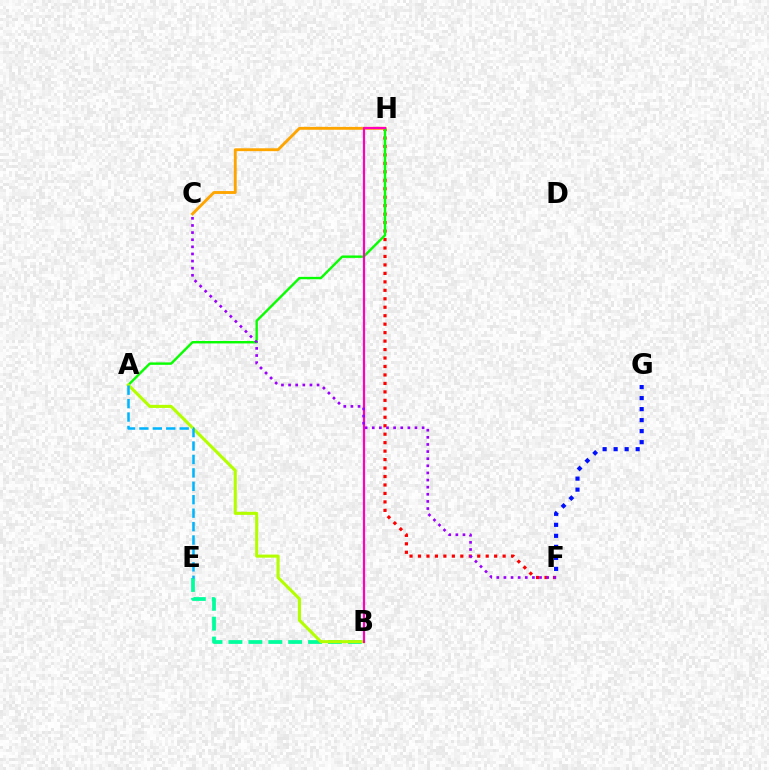{('F', 'H'): [{'color': '#ff0000', 'line_style': 'dotted', 'thickness': 2.3}], ('B', 'E'): [{'color': '#00ff9d', 'line_style': 'dashed', 'thickness': 2.7}], ('C', 'H'): [{'color': '#ffa500', 'line_style': 'solid', 'thickness': 2.07}], ('A', 'H'): [{'color': '#08ff00', 'line_style': 'solid', 'thickness': 1.73}], ('A', 'B'): [{'color': '#b3ff00', 'line_style': 'solid', 'thickness': 2.22}], ('B', 'H'): [{'color': '#ff00bd', 'line_style': 'solid', 'thickness': 1.6}], ('F', 'G'): [{'color': '#0010ff', 'line_style': 'dotted', 'thickness': 2.99}], ('C', 'F'): [{'color': '#9b00ff', 'line_style': 'dotted', 'thickness': 1.93}], ('A', 'E'): [{'color': '#00b5ff', 'line_style': 'dashed', 'thickness': 1.82}]}